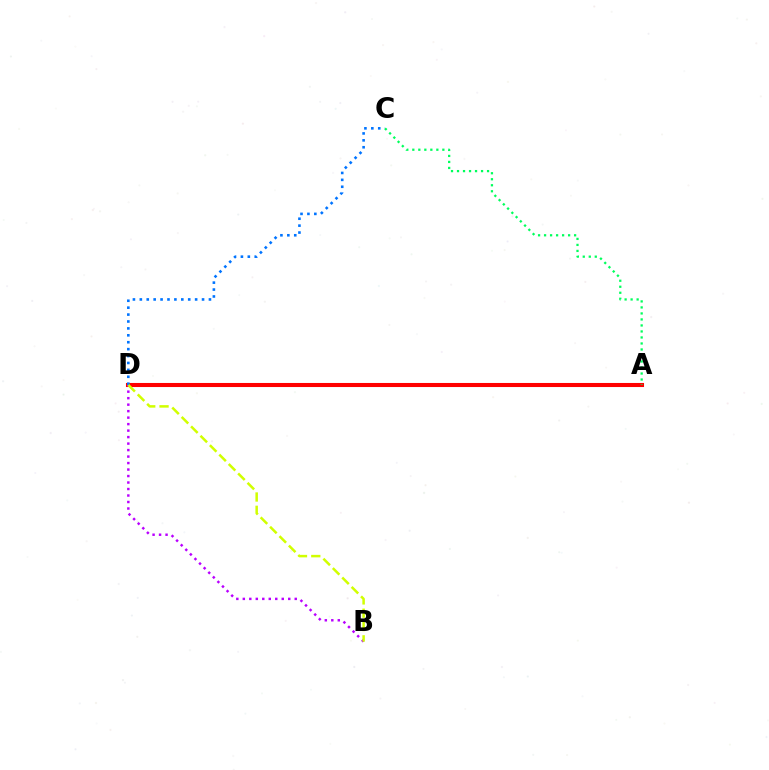{('A', 'D'): [{'color': '#ff0000', 'line_style': 'solid', 'thickness': 2.93}], ('A', 'C'): [{'color': '#00ff5c', 'line_style': 'dotted', 'thickness': 1.63}], ('C', 'D'): [{'color': '#0074ff', 'line_style': 'dotted', 'thickness': 1.88}], ('B', 'D'): [{'color': '#b900ff', 'line_style': 'dotted', 'thickness': 1.76}, {'color': '#d1ff00', 'line_style': 'dashed', 'thickness': 1.81}]}